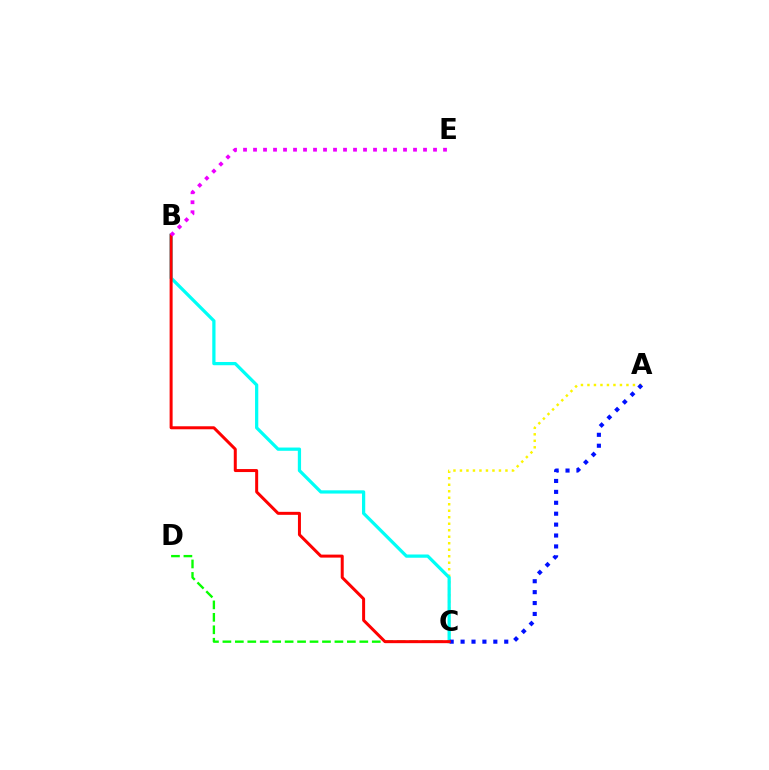{('A', 'C'): [{'color': '#fcf500', 'line_style': 'dotted', 'thickness': 1.77}, {'color': '#0010ff', 'line_style': 'dotted', 'thickness': 2.96}], ('B', 'C'): [{'color': '#00fff6', 'line_style': 'solid', 'thickness': 2.34}, {'color': '#ff0000', 'line_style': 'solid', 'thickness': 2.16}], ('C', 'D'): [{'color': '#08ff00', 'line_style': 'dashed', 'thickness': 1.69}], ('B', 'E'): [{'color': '#ee00ff', 'line_style': 'dotted', 'thickness': 2.72}]}